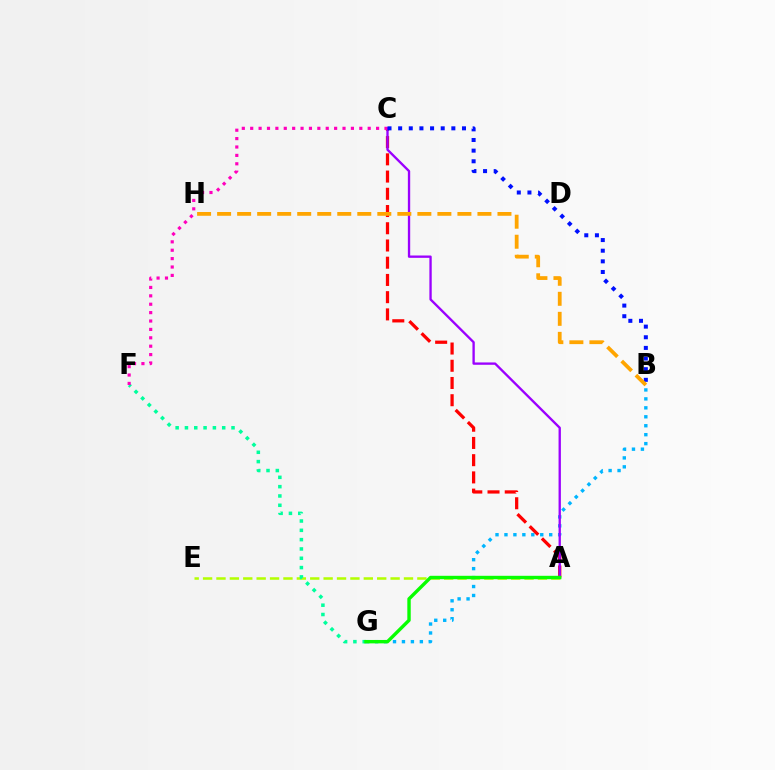{('A', 'E'): [{'color': '#b3ff00', 'line_style': 'dashed', 'thickness': 1.82}], ('B', 'G'): [{'color': '#00b5ff', 'line_style': 'dotted', 'thickness': 2.43}], ('A', 'C'): [{'color': '#ff0000', 'line_style': 'dashed', 'thickness': 2.34}, {'color': '#9b00ff', 'line_style': 'solid', 'thickness': 1.68}], ('F', 'G'): [{'color': '#00ff9d', 'line_style': 'dotted', 'thickness': 2.53}], ('C', 'F'): [{'color': '#ff00bd', 'line_style': 'dotted', 'thickness': 2.28}], ('B', 'C'): [{'color': '#0010ff', 'line_style': 'dotted', 'thickness': 2.89}], ('A', 'G'): [{'color': '#08ff00', 'line_style': 'solid', 'thickness': 2.45}], ('B', 'H'): [{'color': '#ffa500', 'line_style': 'dashed', 'thickness': 2.72}]}